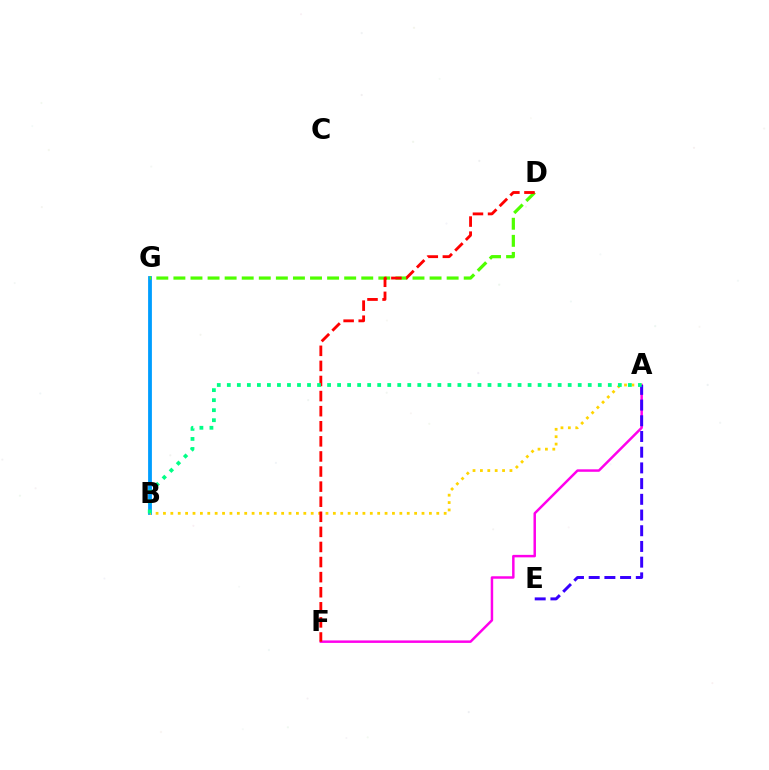{('B', 'G'): [{'color': '#009eff', 'line_style': 'solid', 'thickness': 2.74}], ('A', 'F'): [{'color': '#ff00ed', 'line_style': 'solid', 'thickness': 1.78}], ('D', 'G'): [{'color': '#4fff00', 'line_style': 'dashed', 'thickness': 2.32}], ('A', 'B'): [{'color': '#ffd500', 'line_style': 'dotted', 'thickness': 2.01}, {'color': '#00ff86', 'line_style': 'dotted', 'thickness': 2.72}], ('A', 'E'): [{'color': '#3700ff', 'line_style': 'dashed', 'thickness': 2.13}], ('D', 'F'): [{'color': '#ff0000', 'line_style': 'dashed', 'thickness': 2.05}]}